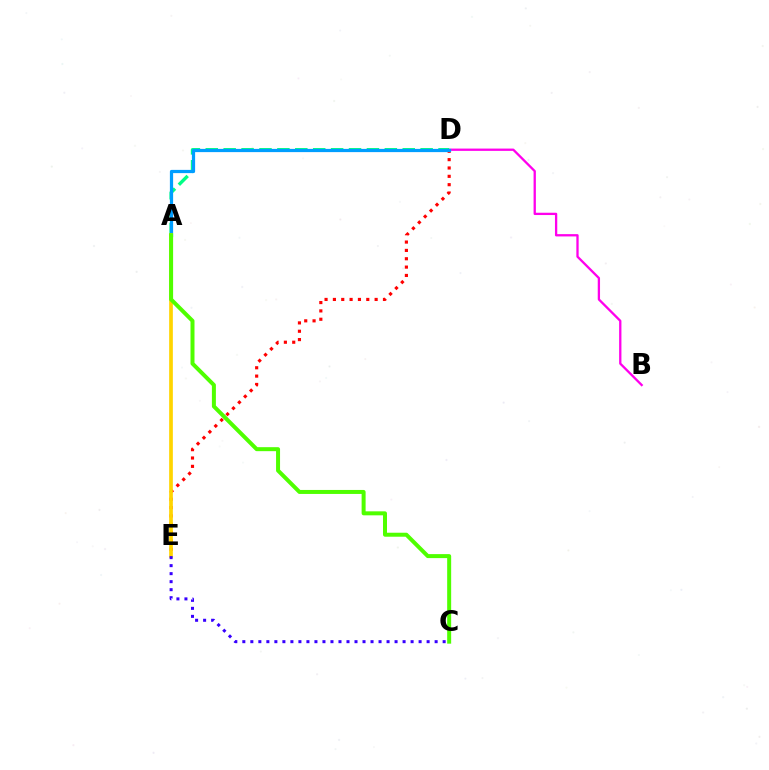{('B', 'D'): [{'color': '#ff00ed', 'line_style': 'solid', 'thickness': 1.66}], ('D', 'E'): [{'color': '#ff0000', 'line_style': 'dotted', 'thickness': 2.27}], ('A', 'D'): [{'color': '#00ff86', 'line_style': 'dashed', 'thickness': 2.43}, {'color': '#009eff', 'line_style': 'solid', 'thickness': 2.32}], ('A', 'E'): [{'color': '#ffd500', 'line_style': 'solid', 'thickness': 2.66}], ('C', 'E'): [{'color': '#3700ff', 'line_style': 'dotted', 'thickness': 2.18}], ('A', 'C'): [{'color': '#4fff00', 'line_style': 'solid', 'thickness': 2.87}]}